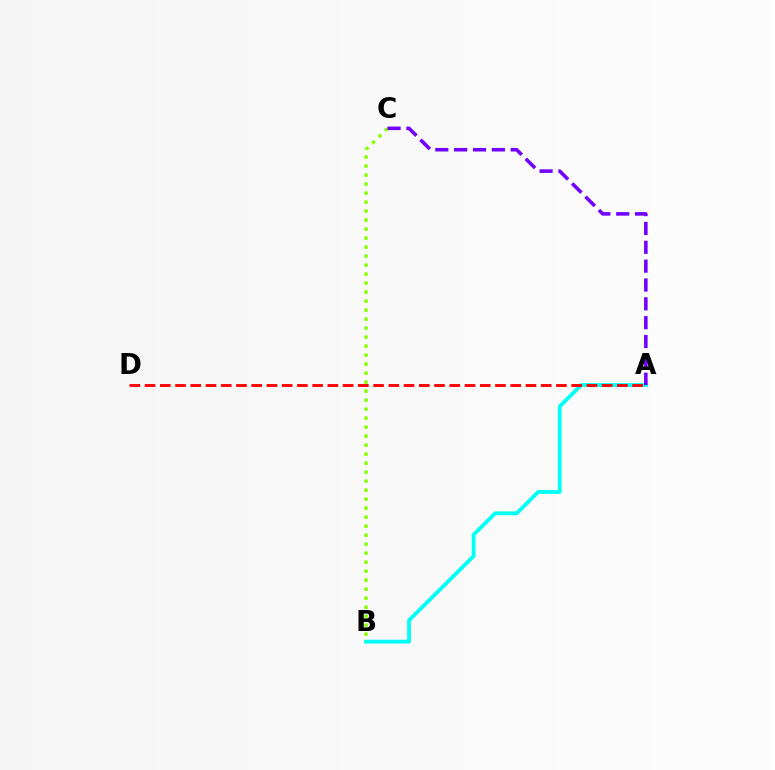{('A', 'B'): [{'color': '#00fff6', 'line_style': 'solid', 'thickness': 2.76}], ('B', 'C'): [{'color': '#84ff00', 'line_style': 'dotted', 'thickness': 2.45}], ('A', 'D'): [{'color': '#ff0000', 'line_style': 'dashed', 'thickness': 2.07}], ('A', 'C'): [{'color': '#7200ff', 'line_style': 'dashed', 'thickness': 2.56}]}